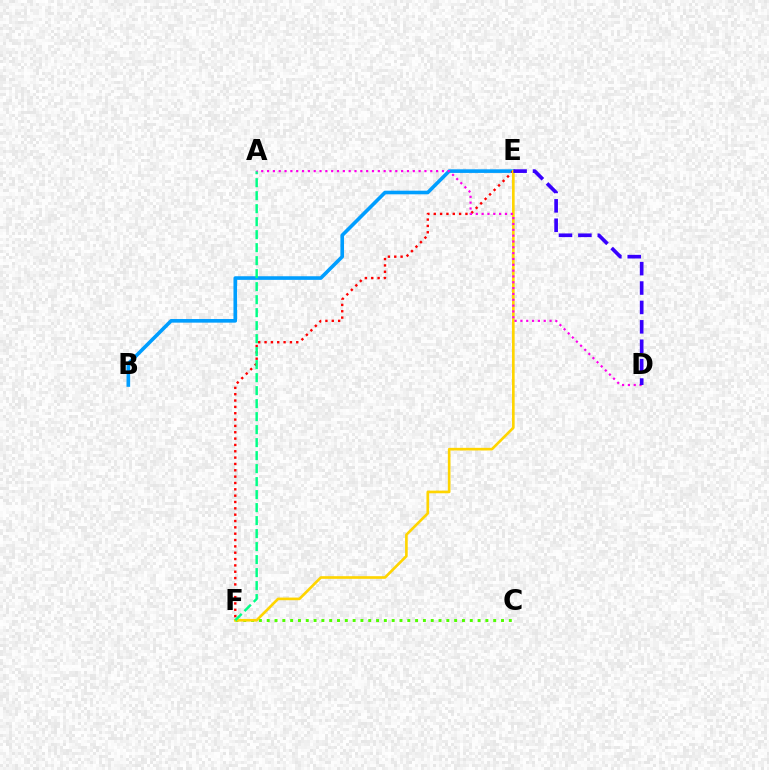{('B', 'E'): [{'color': '#009eff', 'line_style': 'solid', 'thickness': 2.6}], ('C', 'F'): [{'color': '#4fff00', 'line_style': 'dotted', 'thickness': 2.12}], ('E', 'F'): [{'color': '#ff0000', 'line_style': 'dotted', 'thickness': 1.72}, {'color': '#ffd500', 'line_style': 'solid', 'thickness': 1.91}], ('A', 'F'): [{'color': '#00ff86', 'line_style': 'dashed', 'thickness': 1.77}], ('A', 'D'): [{'color': '#ff00ed', 'line_style': 'dotted', 'thickness': 1.58}], ('D', 'E'): [{'color': '#3700ff', 'line_style': 'dashed', 'thickness': 2.64}]}